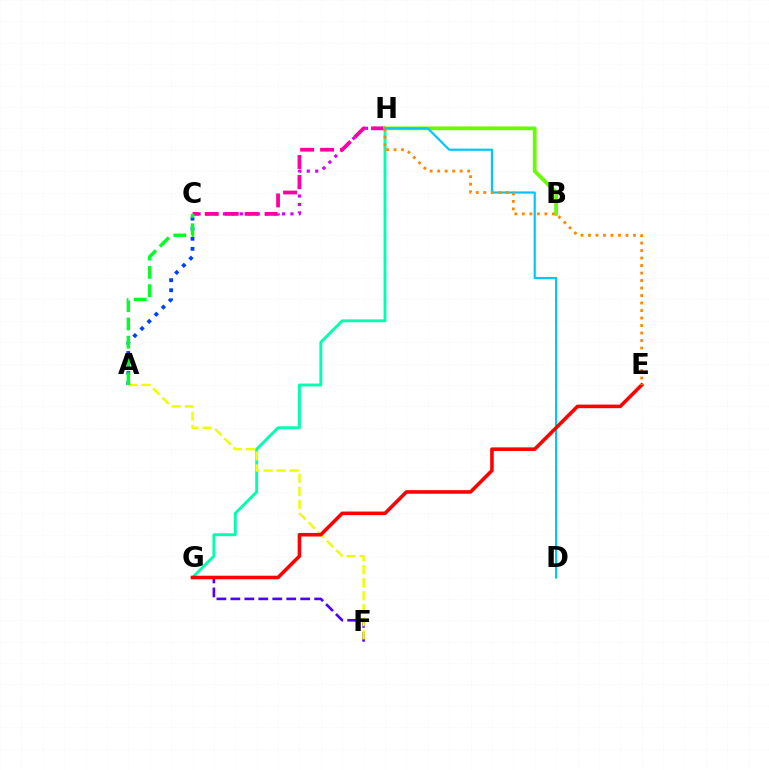{('G', 'H'): [{'color': '#00ffaf', 'line_style': 'solid', 'thickness': 2.09}], ('C', 'H'): [{'color': '#d600ff', 'line_style': 'dotted', 'thickness': 2.29}, {'color': '#ff00a0', 'line_style': 'dashed', 'thickness': 2.71}], ('F', 'G'): [{'color': '#4f00ff', 'line_style': 'dashed', 'thickness': 1.9}], ('A', 'C'): [{'color': '#003fff', 'line_style': 'dotted', 'thickness': 2.73}, {'color': '#00ff27', 'line_style': 'dashed', 'thickness': 2.48}], ('A', 'F'): [{'color': '#eeff00', 'line_style': 'dashed', 'thickness': 1.77}], ('B', 'H'): [{'color': '#66ff00', 'line_style': 'solid', 'thickness': 2.73}], ('D', 'H'): [{'color': '#00c7ff', 'line_style': 'solid', 'thickness': 1.58}], ('E', 'G'): [{'color': '#ff0000', 'line_style': 'solid', 'thickness': 2.58}], ('E', 'H'): [{'color': '#ff8800', 'line_style': 'dotted', 'thickness': 2.04}]}